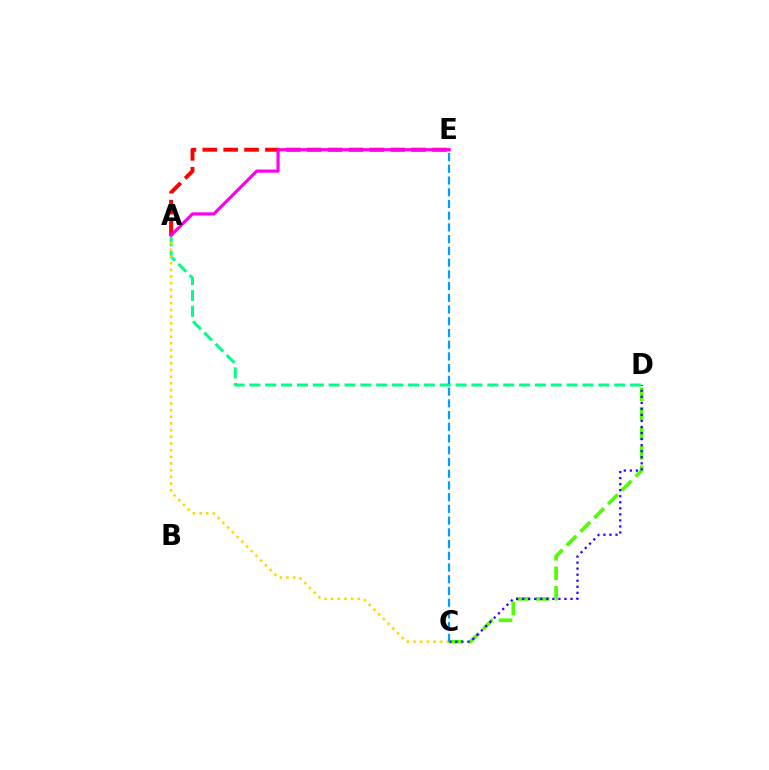{('C', 'D'): [{'color': '#4fff00', 'line_style': 'dashed', 'thickness': 2.65}, {'color': '#3700ff', 'line_style': 'dotted', 'thickness': 1.64}], ('A', 'D'): [{'color': '#00ff86', 'line_style': 'dashed', 'thickness': 2.15}], ('A', 'E'): [{'color': '#ff0000', 'line_style': 'dashed', 'thickness': 2.84}, {'color': '#ff00ed', 'line_style': 'solid', 'thickness': 2.27}], ('A', 'C'): [{'color': '#ffd500', 'line_style': 'dotted', 'thickness': 1.81}], ('C', 'E'): [{'color': '#009eff', 'line_style': 'dashed', 'thickness': 1.59}]}